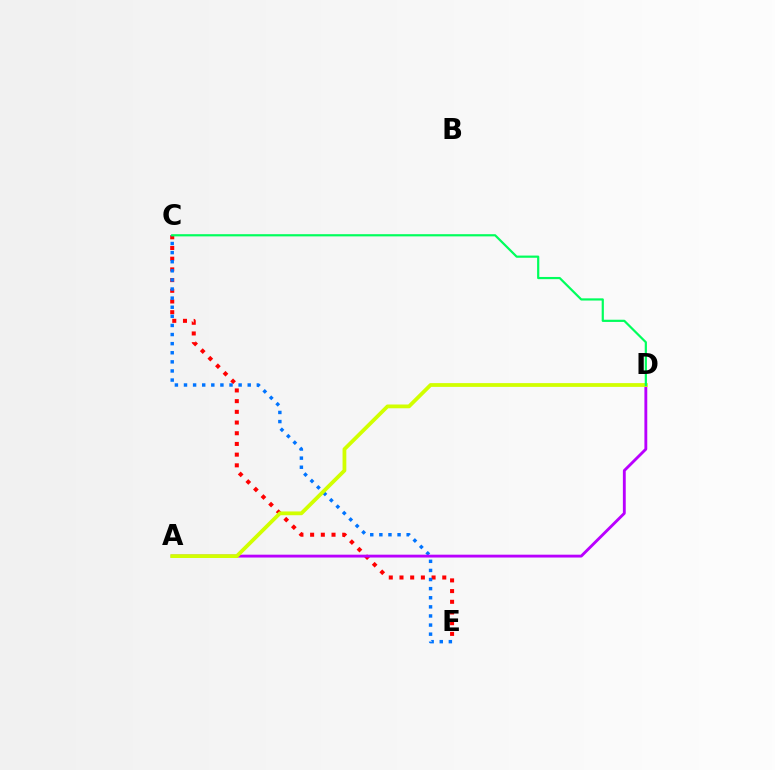{('C', 'E'): [{'color': '#ff0000', 'line_style': 'dotted', 'thickness': 2.91}, {'color': '#0074ff', 'line_style': 'dotted', 'thickness': 2.47}], ('A', 'D'): [{'color': '#b900ff', 'line_style': 'solid', 'thickness': 2.06}, {'color': '#d1ff00', 'line_style': 'solid', 'thickness': 2.72}], ('C', 'D'): [{'color': '#00ff5c', 'line_style': 'solid', 'thickness': 1.58}]}